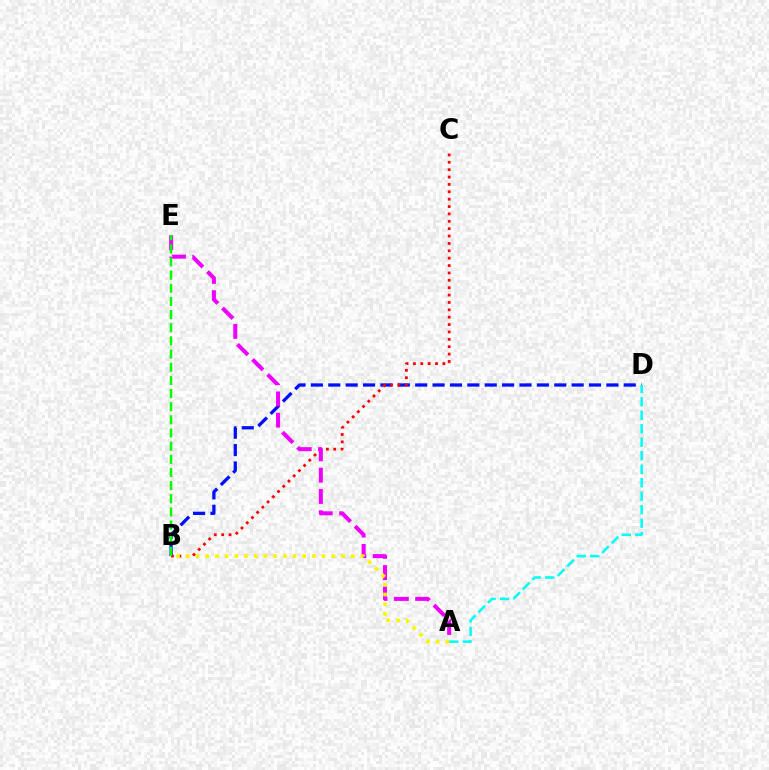{('B', 'D'): [{'color': '#0010ff', 'line_style': 'dashed', 'thickness': 2.36}], ('B', 'C'): [{'color': '#ff0000', 'line_style': 'dotted', 'thickness': 2.0}], ('A', 'E'): [{'color': '#ee00ff', 'line_style': 'dashed', 'thickness': 2.89}], ('A', 'D'): [{'color': '#00fff6', 'line_style': 'dashed', 'thickness': 1.83}], ('B', 'E'): [{'color': '#08ff00', 'line_style': 'dashed', 'thickness': 1.79}], ('A', 'B'): [{'color': '#fcf500', 'line_style': 'dotted', 'thickness': 2.63}]}